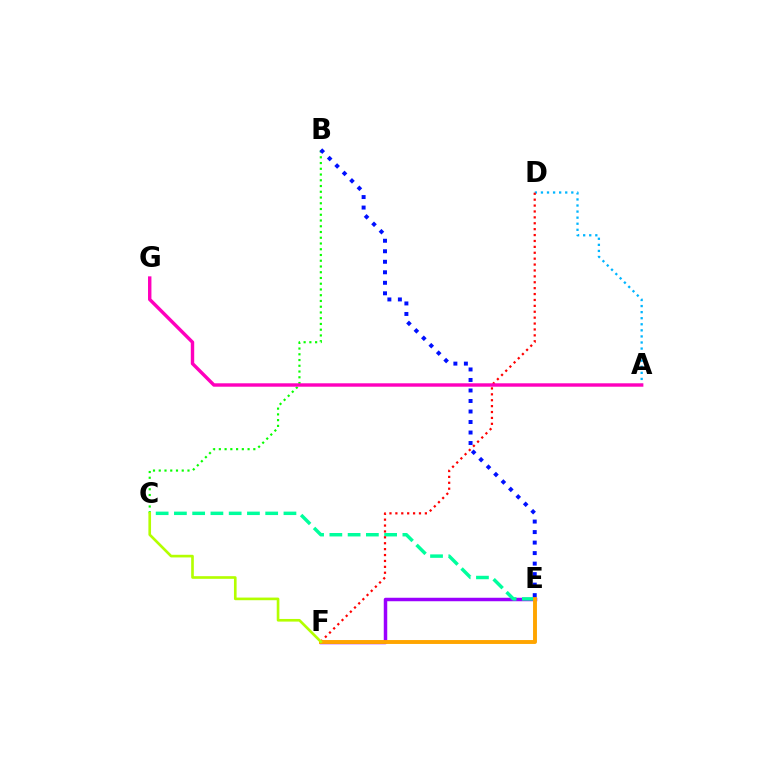{('E', 'F'): [{'color': '#9b00ff', 'line_style': 'solid', 'thickness': 2.51}, {'color': '#ffa500', 'line_style': 'solid', 'thickness': 2.81}], ('A', 'D'): [{'color': '#00b5ff', 'line_style': 'dotted', 'thickness': 1.65}], ('B', 'C'): [{'color': '#08ff00', 'line_style': 'dotted', 'thickness': 1.56}], ('C', 'E'): [{'color': '#00ff9d', 'line_style': 'dashed', 'thickness': 2.48}], ('D', 'F'): [{'color': '#ff0000', 'line_style': 'dotted', 'thickness': 1.6}], ('B', 'E'): [{'color': '#0010ff', 'line_style': 'dotted', 'thickness': 2.86}], ('C', 'F'): [{'color': '#b3ff00', 'line_style': 'solid', 'thickness': 1.91}], ('A', 'G'): [{'color': '#ff00bd', 'line_style': 'solid', 'thickness': 2.46}]}